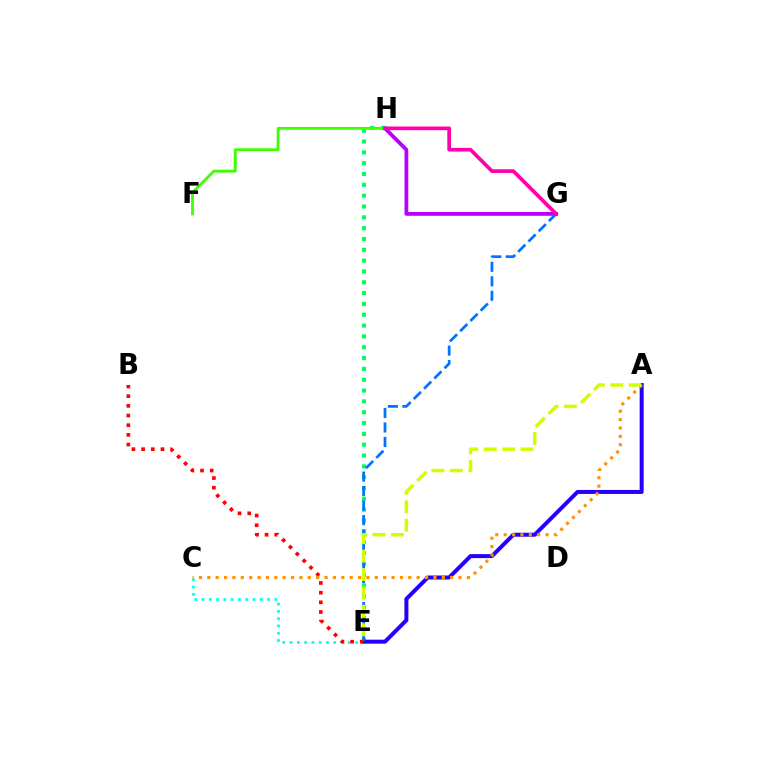{('G', 'H'): [{'color': '#b900ff', 'line_style': 'solid', 'thickness': 2.73}, {'color': '#ff00ac', 'line_style': 'solid', 'thickness': 2.66}], ('C', 'E'): [{'color': '#00fff6', 'line_style': 'dotted', 'thickness': 1.98}], ('E', 'H'): [{'color': '#00ff5c', 'line_style': 'dotted', 'thickness': 2.94}], ('A', 'E'): [{'color': '#2500ff', 'line_style': 'solid', 'thickness': 2.87}, {'color': '#d1ff00', 'line_style': 'dashed', 'thickness': 2.5}], ('E', 'G'): [{'color': '#0074ff', 'line_style': 'dashed', 'thickness': 1.97}], ('B', 'E'): [{'color': '#ff0000', 'line_style': 'dotted', 'thickness': 2.63}], ('F', 'H'): [{'color': '#3dff00', 'line_style': 'solid', 'thickness': 2.02}], ('A', 'C'): [{'color': '#ff9400', 'line_style': 'dotted', 'thickness': 2.28}]}